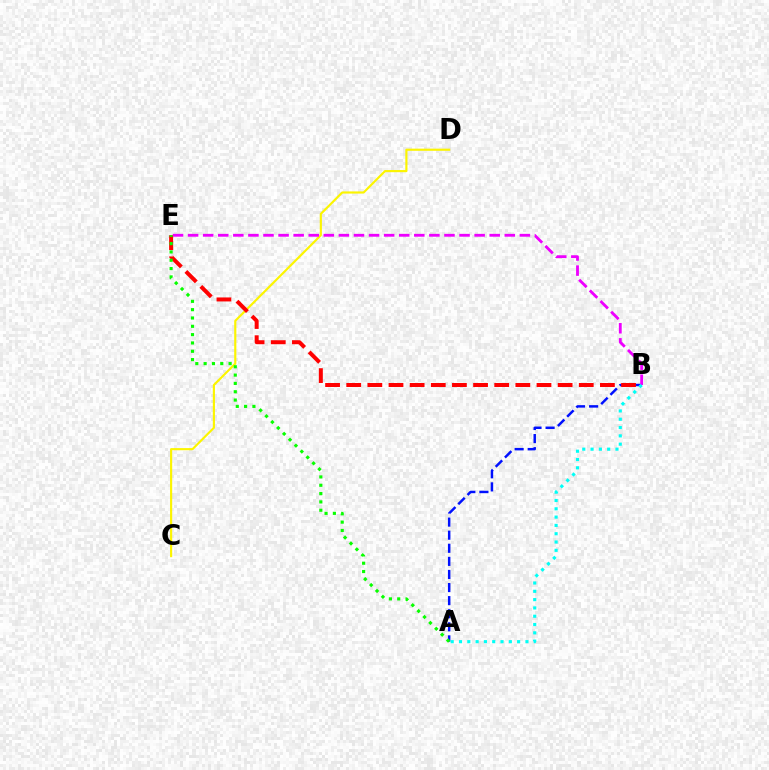{('C', 'D'): [{'color': '#fcf500', 'line_style': 'solid', 'thickness': 1.55}], ('A', 'B'): [{'color': '#0010ff', 'line_style': 'dashed', 'thickness': 1.78}, {'color': '#00fff6', 'line_style': 'dotted', 'thickness': 2.26}], ('B', 'E'): [{'color': '#ee00ff', 'line_style': 'dashed', 'thickness': 2.05}, {'color': '#ff0000', 'line_style': 'dashed', 'thickness': 2.87}], ('A', 'E'): [{'color': '#08ff00', 'line_style': 'dotted', 'thickness': 2.26}]}